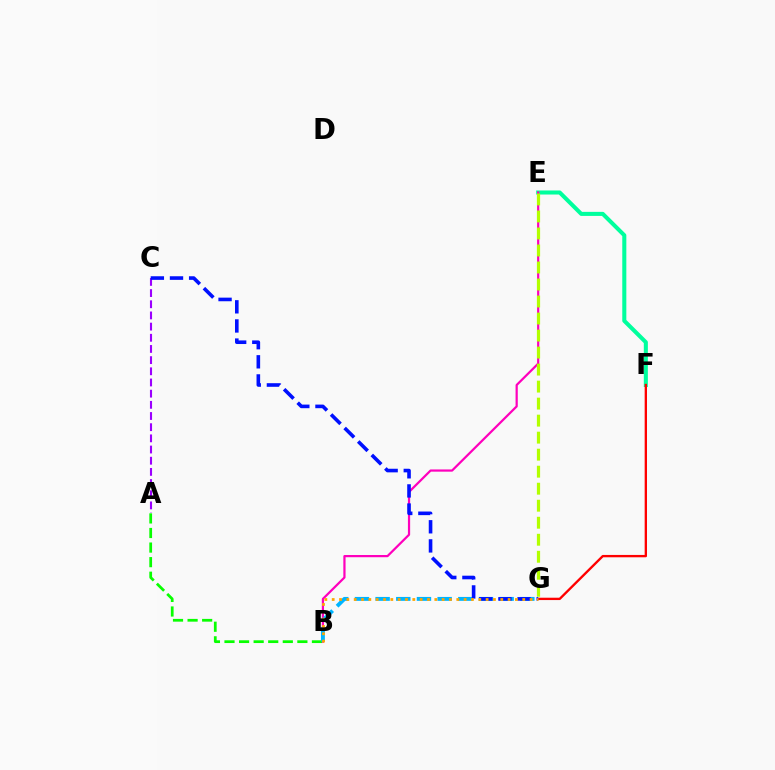{('E', 'F'): [{'color': '#00ff9d', 'line_style': 'solid', 'thickness': 2.92}], ('A', 'C'): [{'color': '#9b00ff', 'line_style': 'dashed', 'thickness': 1.52}], ('A', 'B'): [{'color': '#08ff00', 'line_style': 'dashed', 'thickness': 1.98}], ('F', 'G'): [{'color': '#ff0000', 'line_style': 'solid', 'thickness': 1.69}], ('B', 'E'): [{'color': '#ff00bd', 'line_style': 'solid', 'thickness': 1.6}], ('B', 'G'): [{'color': '#00b5ff', 'line_style': 'dashed', 'thickness': 2.81}, {'color': '#ffa500', 'line_style': 'dotted', 'thickness': 1.99}], ('C', 'G'): [{'color': '#0010ff', 'line_style': 'dashed', 'thickness': 2.6}], ('E', 'G'): [{'color': '#b3ff00', 'line_style': 'dashed', 'thickness': 2.31}]}